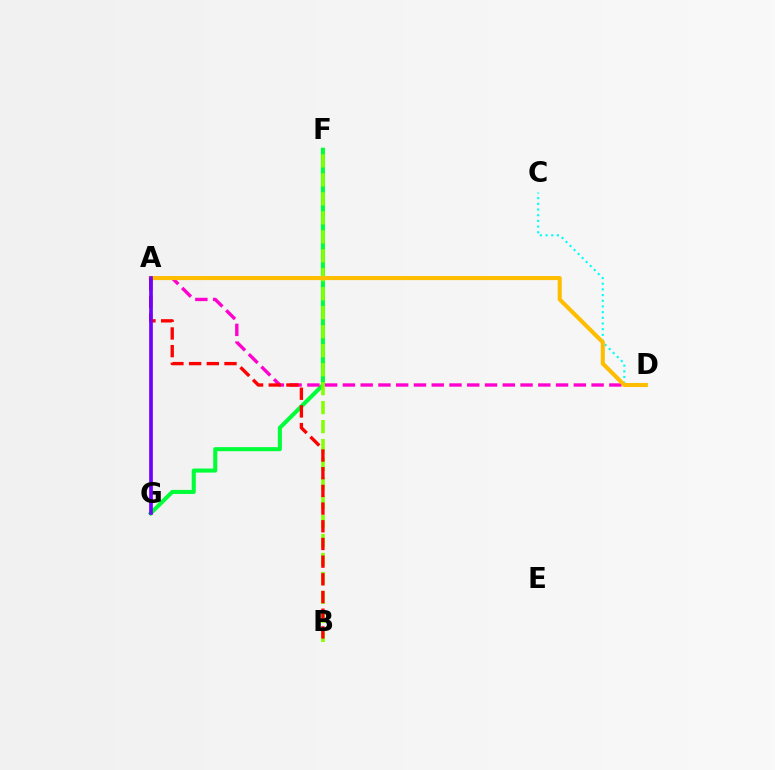{('A', 'G'): [{'color': '#004bff', 'line_style': 'solid', 'thickness': 1.73}, {'color': '#7200ff', 'line_style': 'solid', 'thickness': 2.6}], ('C', 'D'): [{'color': '#00fff6', 'line_style': 'dotted', 'thickness': 1.54}], ('F', 'G'): [{'color': '#00ff39', 'line_style': 'solid', 'thickness': 2.93}], ('B', 'F'): [{'color': '#84ff00', 'line_style': 'dashed', 'thickness': 2.58}], ('A', 'D'): [{'color': '#ff00cf', 'line_style': 'dashed', 'thickness': 2.41}, {'color': '#ffbd00', 'line_style': 'solid', 'thickness': 2.93}], ('A', 'B'): [{'color': '#ff0000', 'line_style': 'dashed', 'thickness': 2.4}]}